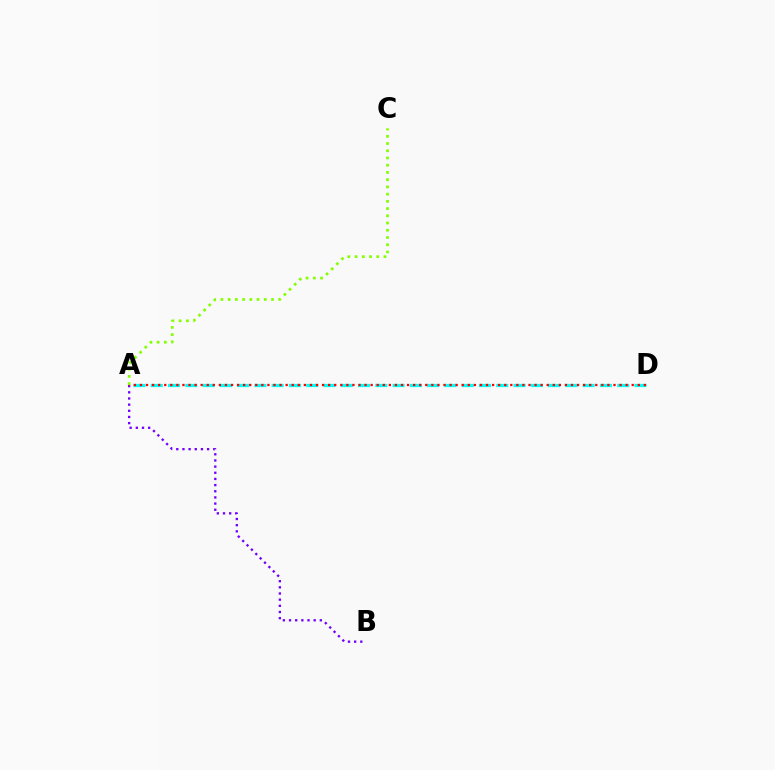{('A', 'B'): [{'color': '#7200ff', 'line_style': 'dotted', 'thickness': 1.67}], ('A', 'D'): [{'color': '#00fff6', 'line_style': 'dashed', 'thickness': 2.35}, {'color': '#ff0000', 'line_style': 'dotted', 'thickness': 1.65}], ('A', 'C'): [{'color': '#84ff00', 'line_style': 'dotted', 'thickness': 1.96}]}